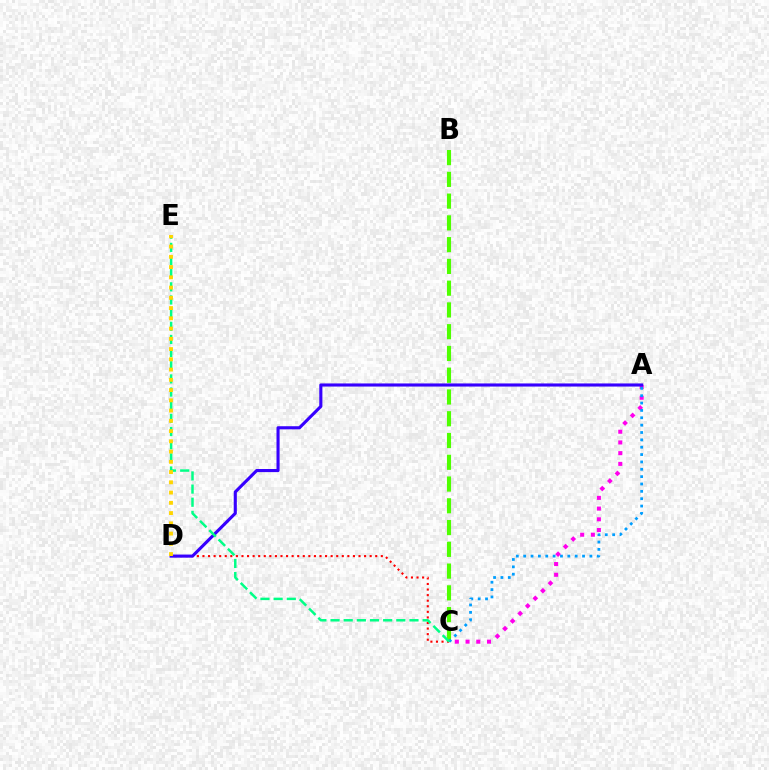{('A', 'C'): [{'color': '#ff00ed', 'line_style': 'dotted', 'thickness': 2.91}, {'color': '#009eff', 'line_style': 'dotted', 'thickness': 2.0}], ('B', 'C'): [{'color': '#4fff00', 'line_style': 'dashed', 'thickness': 2.96}], ('C', 'D'): [{'color': '#ff0000', 'line_style': 'dotted', 'thickness': 1.51}], ('A', 'D'): [{'color': '#3700ff', 'line_style': 'solid', 'thickness': 2.24}], ('C', 'E'): [{'color': '#00ff86', 'line_style': 'dashed', 'thickness': 1.79}], ('D', 'E'): [{'color': '#ffd500', 'line_style': 'dotted', 'thickness': 2.78}]}